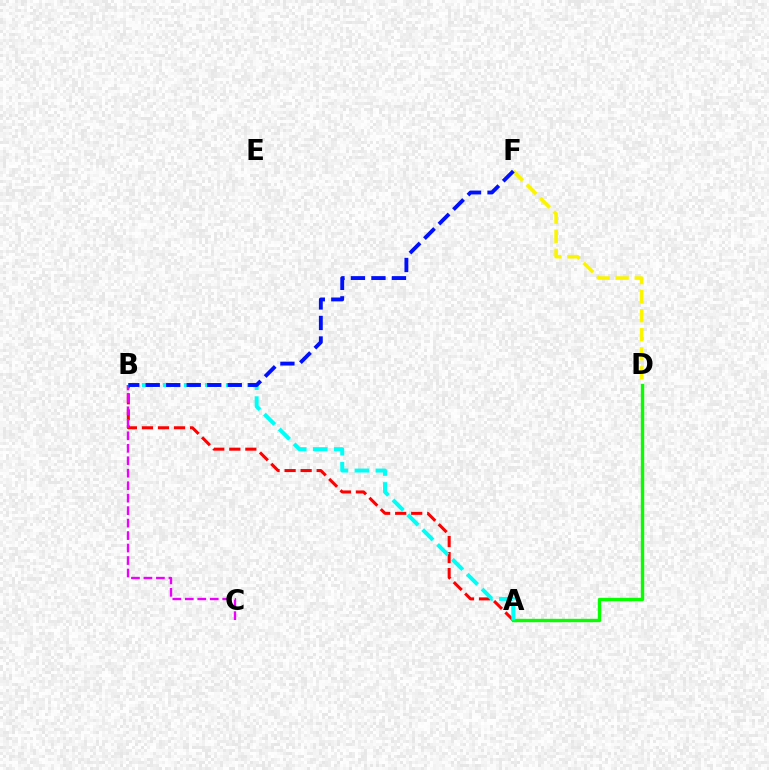{('A', 'B'): [{'color': '#ff0000', 'line_style': 'dashed', 'thickness': 2.18}, {'color': '#00fff6', 'line_style': 'dashed', 'thickness': 2.85}], ('A', 'D'): [{'color': '#08ff00', 'line_style': 'solid', 'thickness': 2.44}], ('D', 'F'): [{'color': '#fcf500', 'line_style': 'dashed', 'thickness': 2.59}], ('B', 'C'): [{'color': '#ee00ff', 'line_style': 'dashed', 'thickness': 1.69}], ('B', 'F'): [{'color': '#0010ff', 'line_style': 'dashed', 'thickness': 2.79}]}